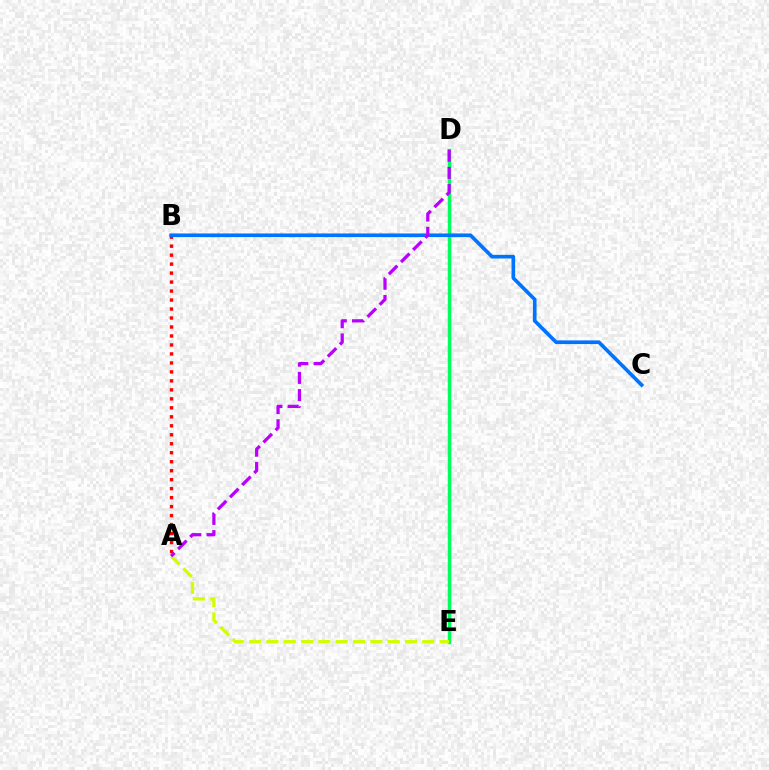{('D', 'E'): [{'color': '#00ff5c', 'line_style': 'solid', 'thickness': 2.49}], ('A', 'E'): [{'color': '#d1ff00', 'line_style': 'dashed', 'thickness': 2.35}], ('A', 'B'): [{'color': '#ff0000', 'line_style': 'dotted', 'thickness': 2.44}], ('B', 'C'): [{'color': '#0074ff', 'line_style': 'solid', 'thickness': 2.63}], ('A', 'D'): [{'color': '#b900ff', 'line_style': 'dashed', 'thickness': 2.33}]}